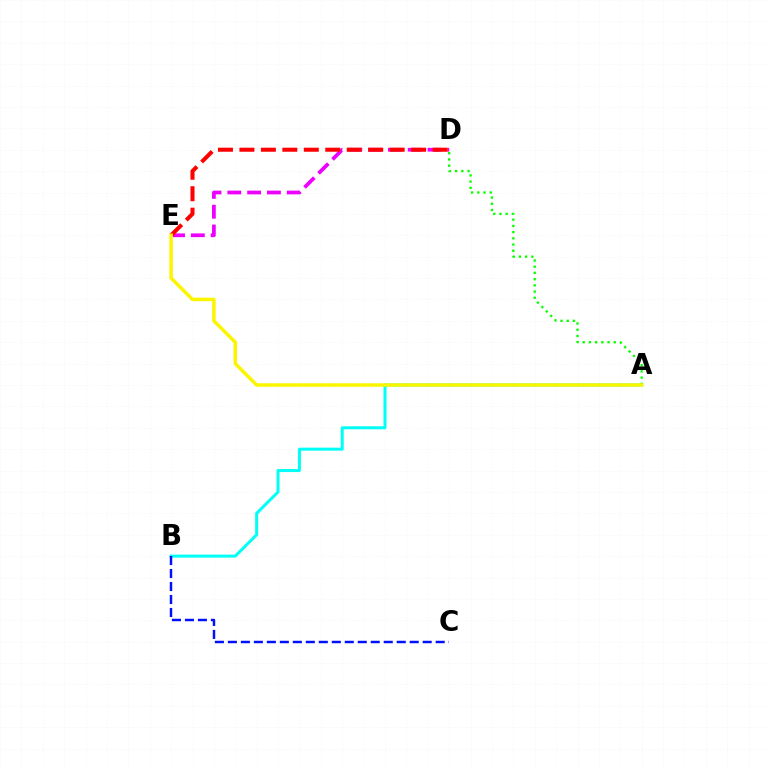{('D', 'E'): [{'color': '#ee00ff', 'line_style': 'dashed', 'thickness': 2.69}, {'color': '#ff0000', 'line_style': 'dashed', 'thickness': 2.92}], ('A', 'B'): [{'color': '#00fff6', 'line_style': 'solid', 'thickness': 2.17}], ('B', 'C'): [{'color': '#0010ff', 'line_style': 'dashed', 'thickness': 1.76}], ('A', 'D'): [{'color': '#08ff00', 'line_style': 'dotted', 'thickness': 1.69}], ('A', 'E'): [{'color': '#fcf500', 'line_style': 'solid', 'thickness': 2.51}]}